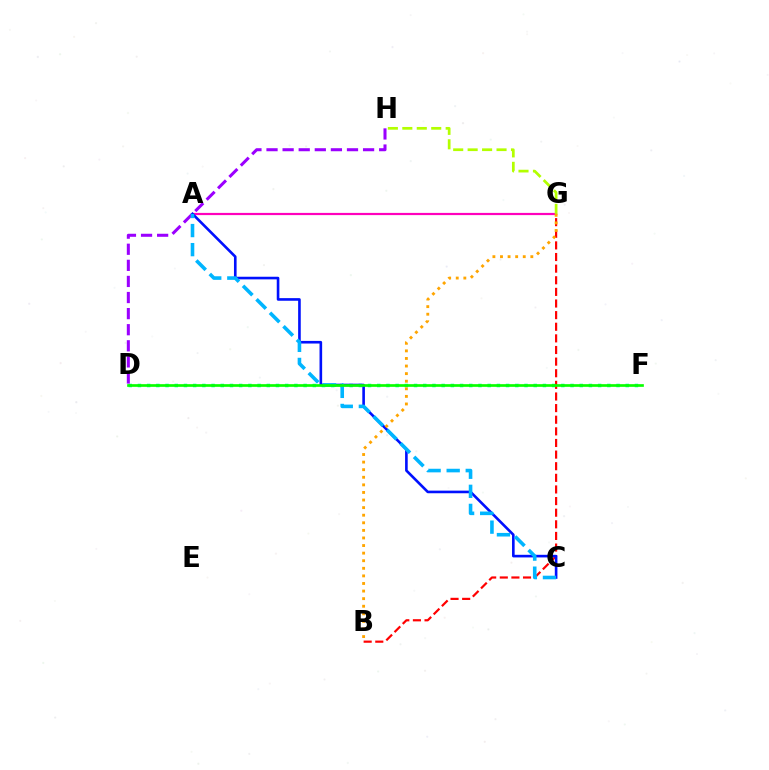{('A', 'G'): [{'color': '#ff00bd', 'line_style': 'solid', 'thickness': 1.59}], ('B', 'G'): [{'color': '#ff0000', 'line_style': 'dashed', 'thickness': 1.58}, {'color': '#ffa500', 'line_style': 'dotted', 'thickness': 2.06}], ('D', 'F'): [{'color': '#00ff9d', 'line_style': 'dotted', 'thickness': 2.5}, {'color': '#08ff00', 'line_style': 'solid', 'thickness': 1.93}], ('D', 'H'): [{'color': '#9b00ff', 'line_style': 'dashed', 'thickness': 2.19}], ('G', 'H'): [{'color': '#b3ff00', 'line_style': 'dashed', 'thickness': 1.96}], ('A', 'C'): [{'color': '#0010ff', 'line_style': 'solid', 'thickness': 1.89}, {'color': '#00b5ff', 'line_style': 'dashed', 'thickness': 2.59}]}